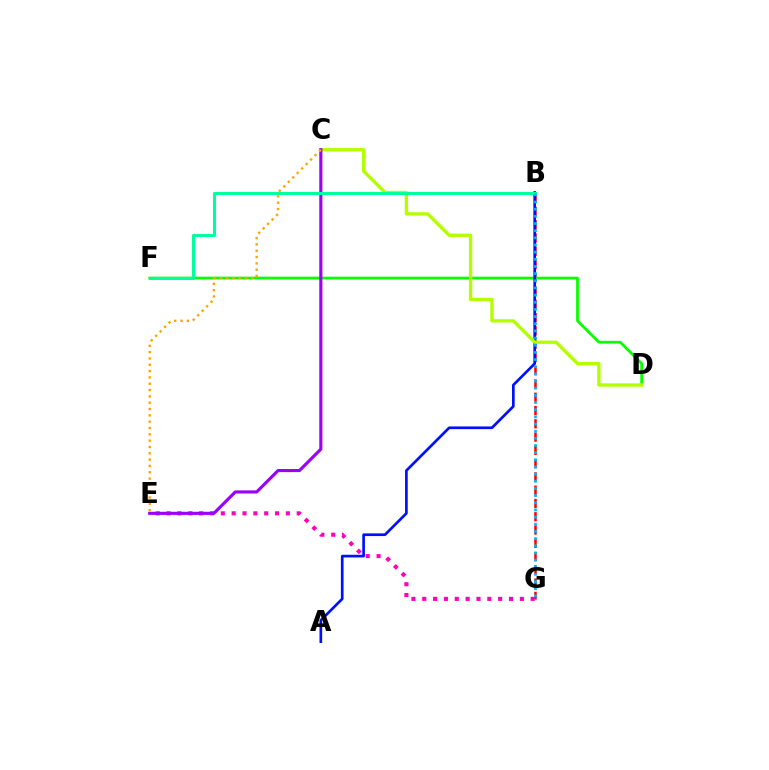{('B', 'G'): [{'color': '#ff0000', 'line_style': 'dashed', 'thickness': 1.8}, {'color': '#00b5ff', 'line_style': 'dotted', 'thickness': 1.95}], ('D', 'F'): [{'color': '#08ff00', 'line_style': 'solid', 'thickness': 1.99}], ('A', 'B'): [{'color': '#0010ff', 'line_style': 'solid', 'thickness': 1.93}], ('E', 'G'): [{'color': '#ff00bd', 'line_style': 'dotted', 'thickness': 2.95}], ('C', 'D'): [{'color': '#b3ff00', 'line_style': 'solid', 'thickness': 2.4}], ('C', 'E'): [{'color': '#9b00ff', 'line_style': 'solid', 'thickness': 2.25}, {'color': '#ffa500', 'line_style': 'dotted', 'thickness': 1.72}], ('B', 'F'): [{'color': '#00ff9d', 'line_style': 'solid', 'thickness': 2.2}]}